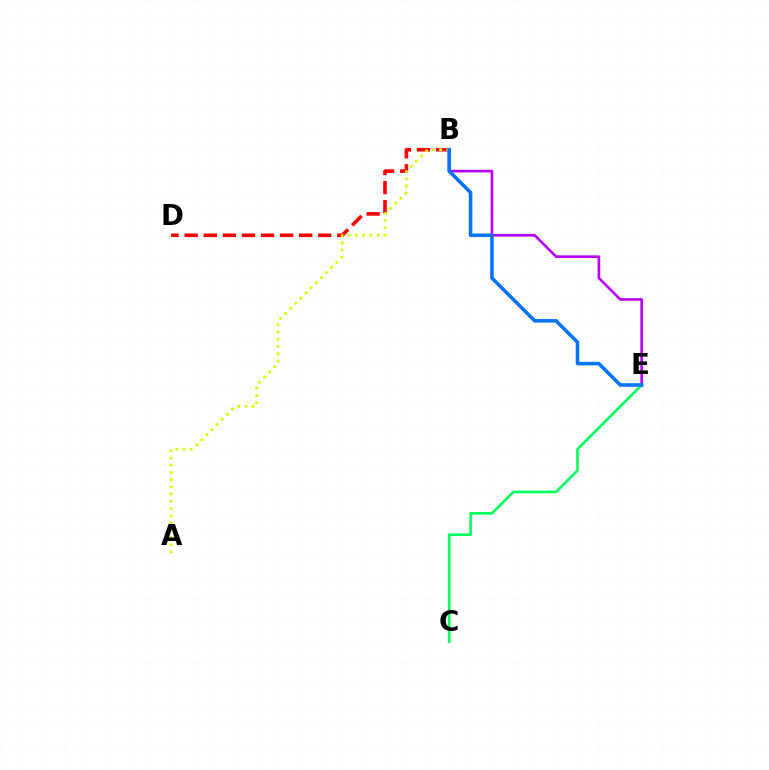{('B', 'E'): [{'color': '#b900ff', 'line_style': 'solid', 'thickness': 1.9}, {'color': '#0074ff', 'line_style': 'solid', 'thickness': 2.55}], ('B', 'D'): [{'color': '#ff0000', 'line_style': 'dashed', 'thickness': 2.59}], ('A', 'B'): [{'color': '#d1ff00', 'line_style': 'dotted', 'thickness': 1.97}], ('C', 'E'): [{'color': '#00ff5c', 'line_style': 'solid', 'thickness': 1.89}]}